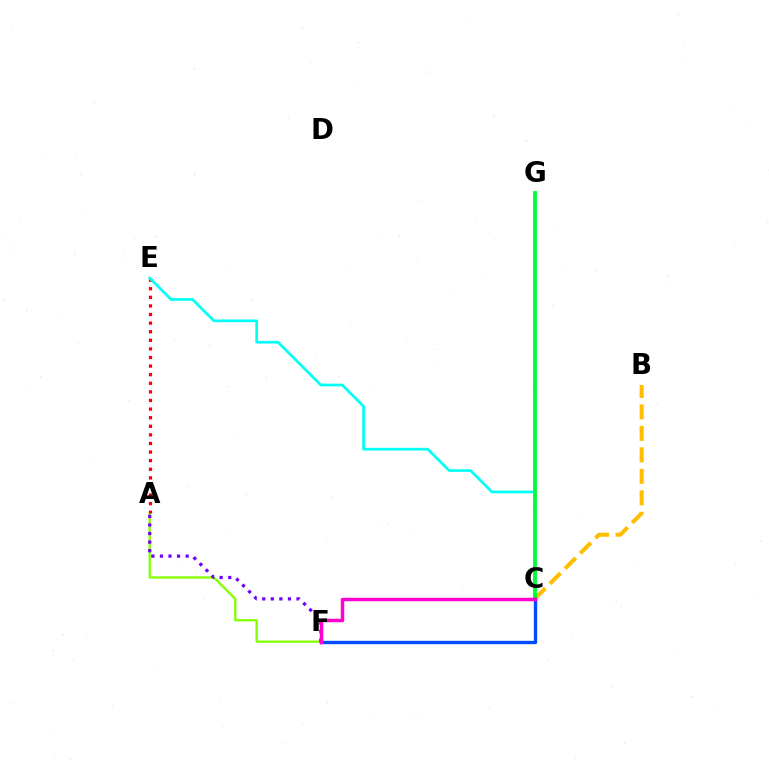{('A', 'F'): [{'color': '#84ff00', 'line_style': 'solid', 'thickness': 1.67}, {'color': '#7200ff', 'line_style': 'dotted', 'thickness': 2.33}], ('A', 'E'): [{'color': '#ff0000', 'line_style': 'dotted', 'thickness': 2.34}], ('C', 'E'): [{'color': '#00fff6', 'line_style': 'solid', 'thickness': 1.95}], ('B', 'C'): [{'color': '#ffbd00', 'line_style': 'dashed', 'thickness': 2.92}], ('C', 'G'): [{'color': '#00ff39', 'line_style': 'solid', 'thickness': 2.79}], ('C', 'F'): [{'color': '#004bff', 'line_style': 'solid', 'thickness': 2.41}, {'color': '#ff00cf', 'line_style': 'solid', 'thickness': 2.5}]}